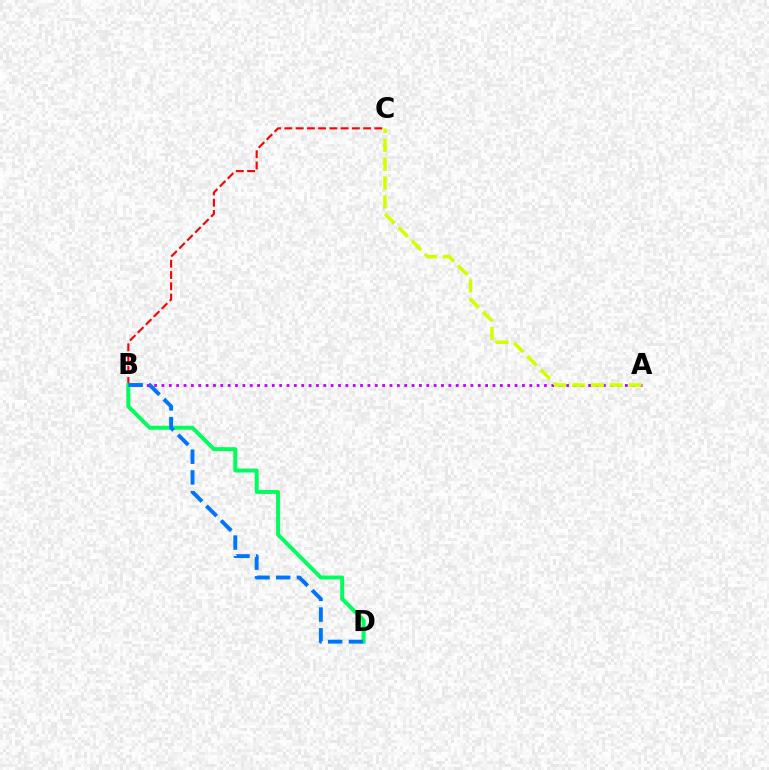{('A', 'B'): [{'color': '#b900ff', 'line_style': 'dotted', 'thickness': 2.0}], ('B', 'C'): [{'color': '#ff0000', 'line_style': 'dashed', 'thickness': 1.53}], ('A', 'C'): [{'color': '#d1ff00', 'line_style': 'dashed', 'thickness': 2.56}], ('B', 'D'): [{'color': '#00ff5c', 'line_style': 'solid', 'thickness': 2.84}, {'color': '#0074ff', 'line_style': 'dashed', 'thickness': 2.81}]}